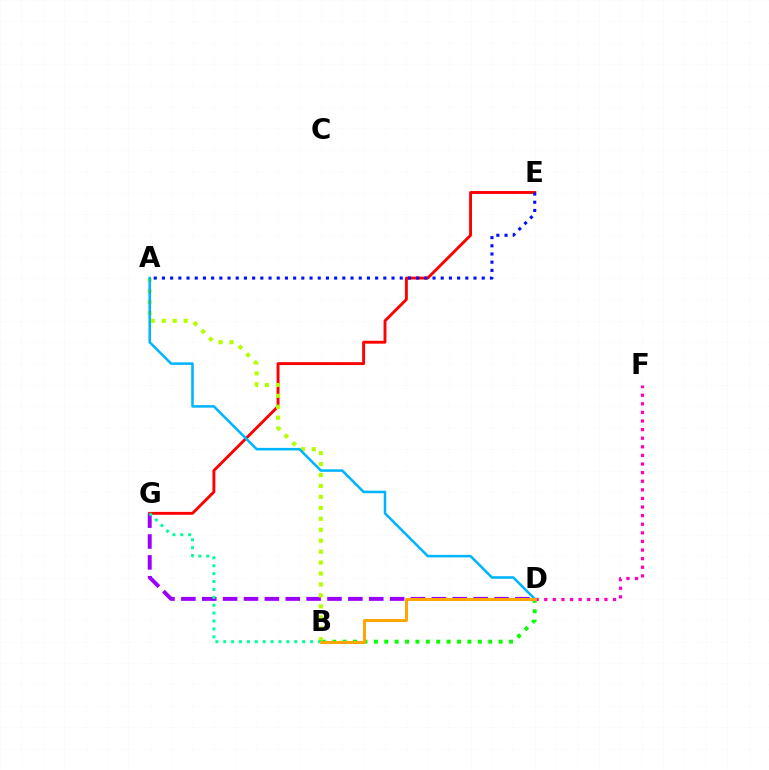{('D', 'G'): [{'color': '#9b00ff', 'line_style': 'dashed', 'thickness': 2.84}], ('E', 'G'): [{'color': '#ff0000', 'line_style': 'solid', 'thickness': 2.08}], ('B', 'D'): [{'color': '#08ff00', 'line_style': 'dotted', 'thickness': 2.82}, {'color': '#ffa500', 'line_style': 'solid', 'thickness': 2.14}], ('A', 'B'): [{'color': '#b3ff00', 'line_style': 'dotted', 'thickness': 2.97}], ('A', 'E'): [{'color': '#0010ff', 'line_style': 'dotted', 'thickness': 2.23}], ('B', 'G'): [{'color': '#00ff9d', 'line_style': 'dotted', 'thickness': 2.14}], ('D', 'F'): [{'color': '#ff00bd', 'line_style': 'dotted', 'thickness': 2.34}], ('A', 'D'): [{'color': '#00b5ff', 'line_style': 'solid', 'thickness': 1.84}]}